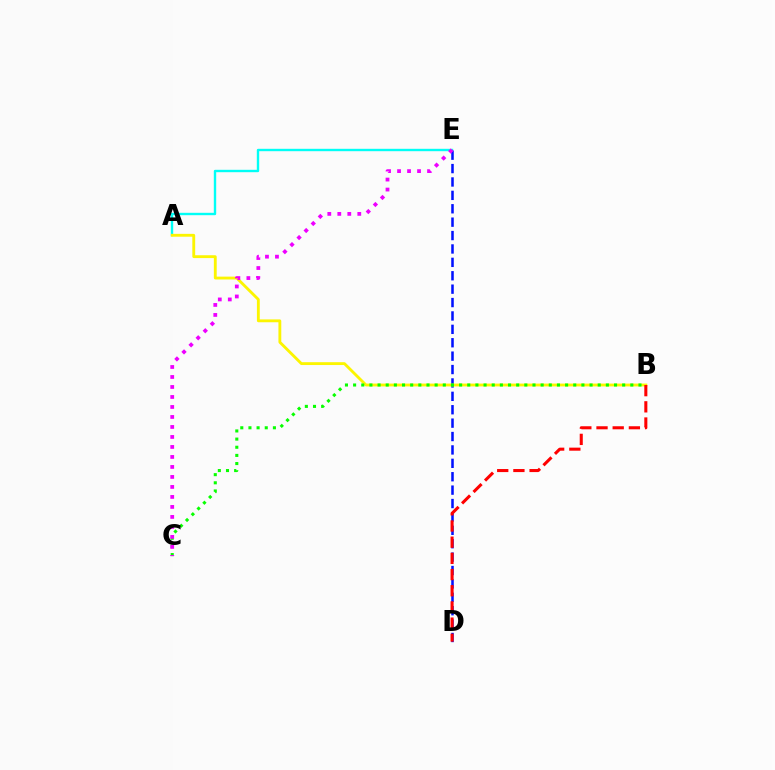{('A', 'E'): [{'color': '#00fff6', 'line_style': 'solid', 'thickness': 1.72}], ('D', 'E'): [{'color': '#0010ff', 'line_style': 'dashed', 'thickness': 1.82}], ('A', 'B'): [{'color': '#fcf500', 'line_style': 'solid', 'thickness': 2.05}], ('B', 'C'): [{'color': '#08ff00', 'line_style': 'dotted', 'thickness': 2.22}], ('B', 'D'): [{'color': '#ff0000', 'line_style': 'dashed', 'thickness': 2.2}], ('C', 'E'): [{'color': '#ee00ff', 'line_style': 'dotted', 'thickness': 2.72}]}